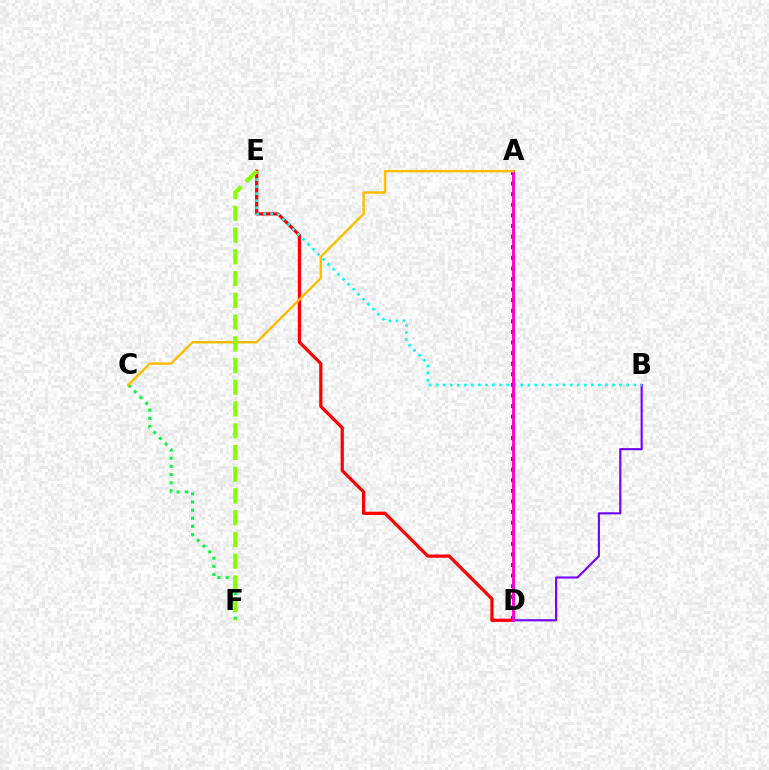{('A', 'D'): [{'color': '#004bff', 'line_style': 'dotted', 'thickness': 2.88}, {'color': '#ff00cf', 'line_style': 'solid', 'thickness': 2.09}], ('D', 'E'): [{'color': '#ff0000', 'line_style': 'solid', 'thickness': 2.32}], ('B', 'D'): [{'color': '#7200ff', 'line_style': 'solid', 'thickness': 1.53}], ('B', 'E'): [{'color': '#00fff6', 'line_style': 'dotted', 'thickness': 1.92}], ('C', 'F'): [{'color': '#00ff39', 'line_style': 'dotted', 'thickness': 2.21}], ('A', 'C'): [{'color': '#ffbd00', 'line_style': 'solid', 'thickness': 1.74}], ('E', 'F'): [{'color': '#84ff00', 'line_style': 'dashed', 'thickness': 2.95}]}